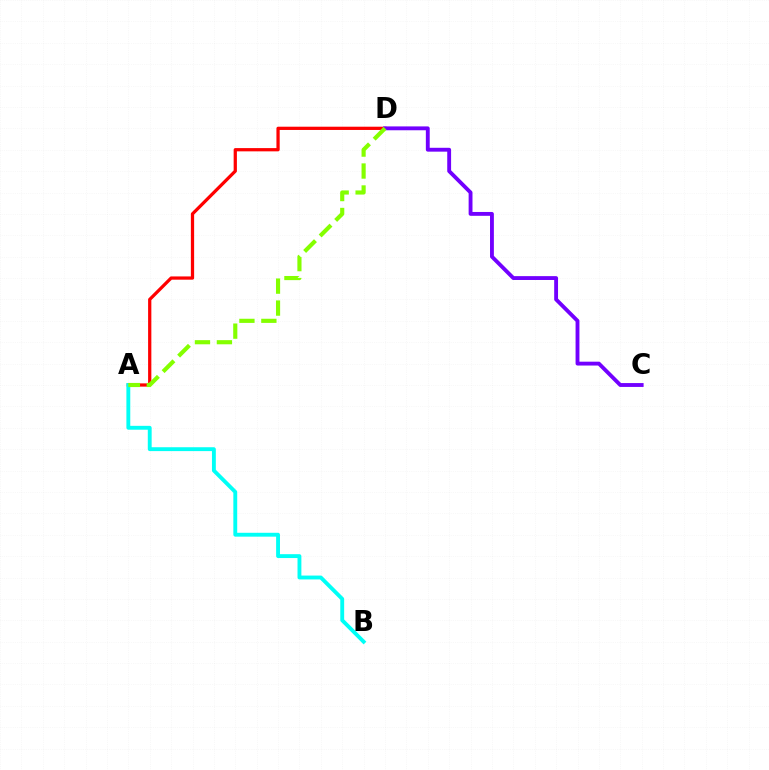{('A', 'D'): [{'color': '#ff0000', 'line_style': 'solid', 'thickness': 2.34}, {'color': '#84ff00', 'line_style': 'dashed', 'thickness': 2.98}], ('C', 'D'): [{'color': '#7200ff', 'line_style': 'solid', 'thickness': 2.78}], ('A', 'B'): [{'color': '#00fff6', 'line_style': 'solid', 'thickness': 2.79}]}